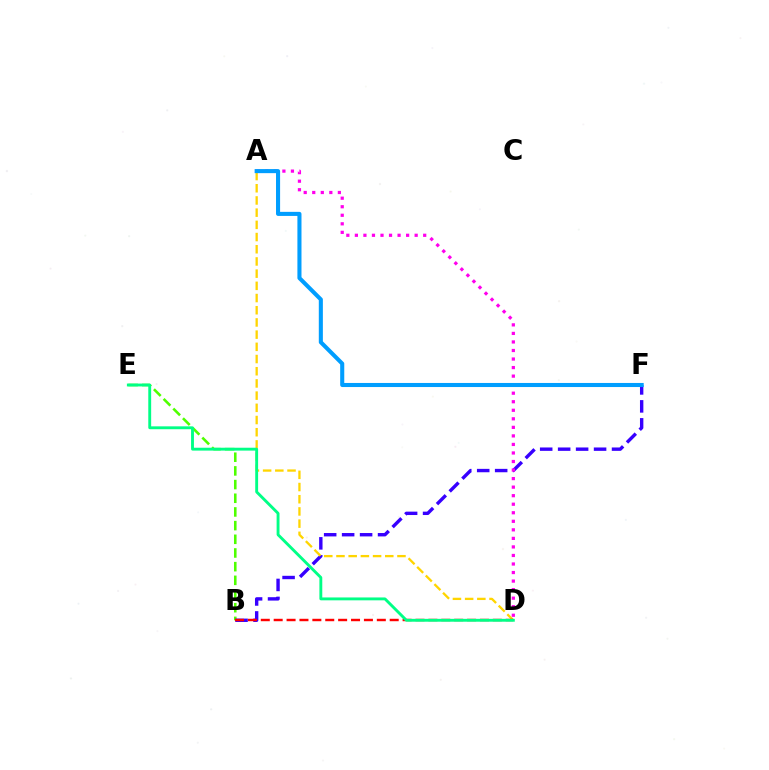{('B', 'E'): [{'color': '#4fff00', 'line_style': 'dashed', 'thickness': 1.86}], ('B', 'F'): [{'color': '#3700ff', 'line_style': 'dashed', 'thickness': 2.44}], ('A', 'D'): [{'color': '#ffd500', 'line_style': 'dashed', 'thickness': 1.66}, {'color': '#ff00ed', 'line_style': 'dotted', 'thickness': 2.32}], ('B', 'D'): [{'color': '#ff0000', 'line_style': 'dashed', 'thickness': 1.75}], ('D', 'E'): [{'color': '#00ff86', 'line_style': 'solid', 'thickness': 2.07}], ('A', 'F'): [{'color': '#009eff', 'line_style': 'solid', 'thickness': 2.94}]}